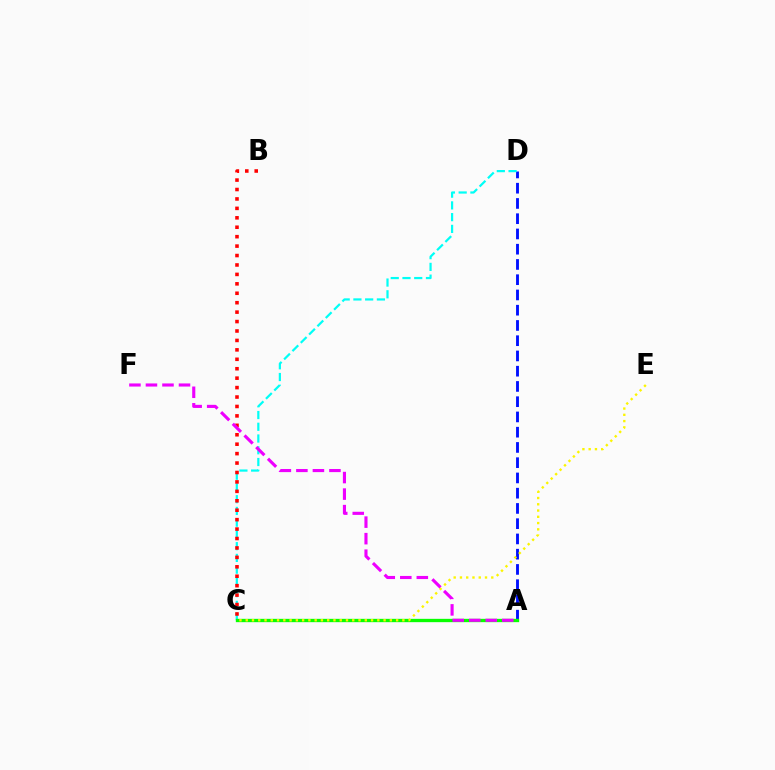{('A', 'D'): [{'color': '#0010ff', 'line_style': 'dashed', 'thickness': 2.07}], ('C', 'D'): [{'color': '#00fff6', 'line_style': 'dashed', 'thickness': 1.6}], ('B', 'C'): [{'color': '#ff0000', 'line_style': 'dotted', 'thickness': 2.56}], ('A', 'C'): [{'color': '#08ff00', 'line_style': 'solid', 'thickness': 2.39}], ('C', 'E'): [{'color': '#fcf500', 'line_style': 'dotted', 'thickness': 1.7}], ('A', 'F'): [{'color': '#ee00ff', 'line_style': 'dashed', 'thickness': 2.24}]}